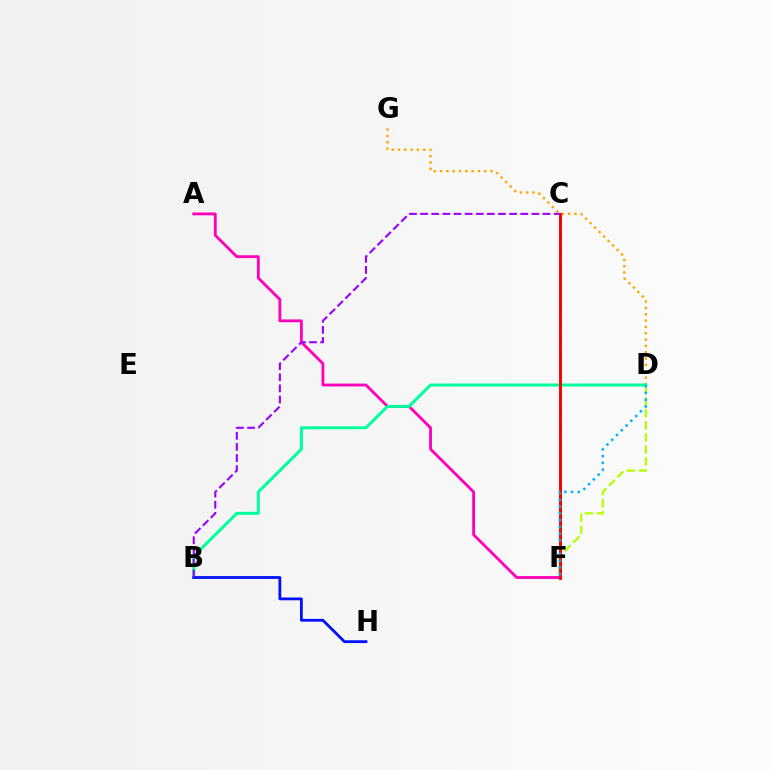{('D', 'G'): [{'color': '#ffa500', 'line_style': 'dotted', 'thickness': 1.72}], ('C', 'F'): [{'color': '#08ff00', 'line_style': 'dashed', 'thickness': 1.99}, {'color': '#ff0000', 'line_style': 'solid', 'thickness': 2.1}], ('D', 'F'): [{'color': '#b3ff00', 'line_style': 'dashed', 'thickness': 1.63}, {'color': '#00b5ff', 'line_style': 'dotted', 'thickness': 1.83}], ('A', 'F'): [{'color': '#ff00bd', 'line_style': 'solid', 'thickness': 2.04}], ('B', 'D'): [{'color': '#00ff9d', 'line_style': 'solid', 'thickness': 2.16}], ('B', 'H'): [{'color': '#0010ff', 'line_style': 'solid', 'thickness': 2.02}], ('B', 'C'): [{'color': '#9b00ff', 'line_style': 'dashed', 'thickness': 1.51}]}